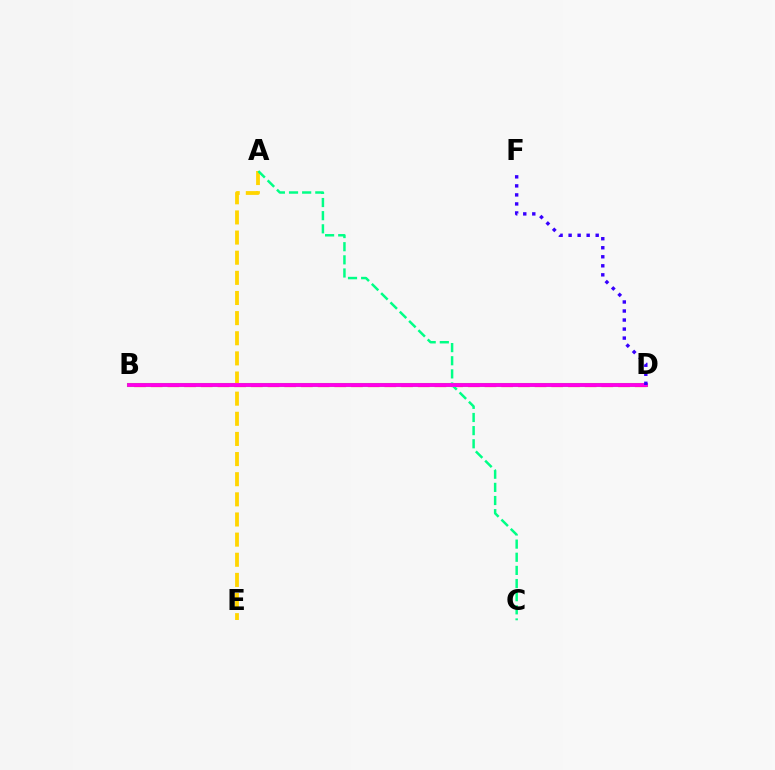{('B', 'D'): [{'color': '#009eff', 'line_style': 'solid', 'thickness': 1.72}, {'color': '#4fff00', 'line_style': 'solid', 'thickness': 2.93}, {'color': '#ff0000', 'line_style': 'dashed', 'thickness': 2.27}, {'color': '#ff00ed', 'line_style': 'solid', 'thickness': 2.74}], ('A', 'E'): [{'color': '#ffd500', 'line_style': 'dashed', 'thickness': 2.74}], ('A', 'C'): [{'color': '#00ff86', 'line_style': 'dashed', 'thickness': 1.79}], ('D', 'F'): [{'color': '#3700ff', 'line_style': 'dotted', 'thickness': 2.45}]}